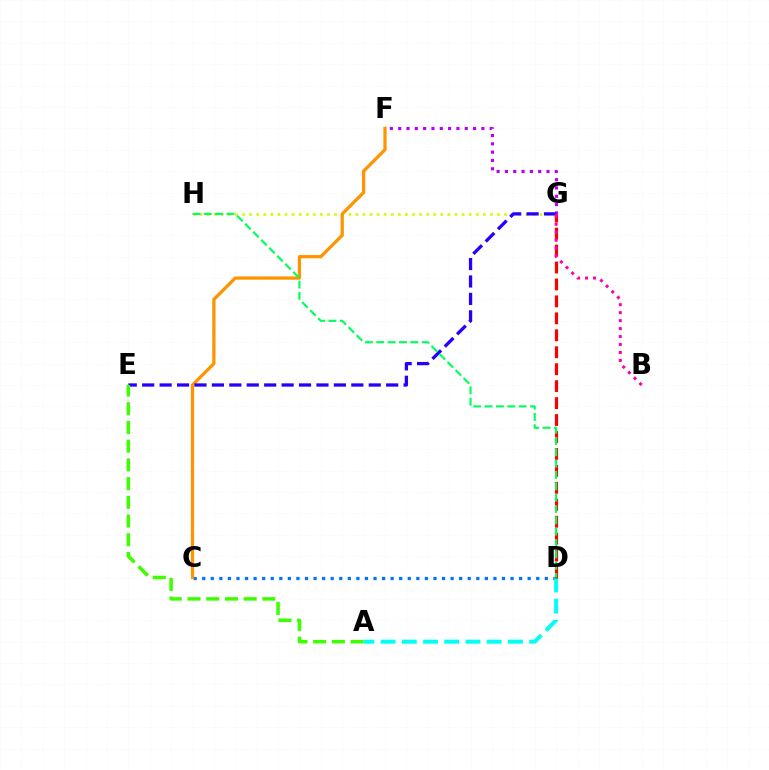{('G', 'H'): [{'color': '#d1ff00', 'line_style': 'dotted', 'thickness': 1.92}], ('C', 'D'): [{'color': '#0074ff', 'line_style': 'dotted', 'thickness': 2.33}], ('A', 'D'): [{'color': '#00fff6', 'line_style': 'dashed', 'thickness': 2.88}], ('C', 'F'): [{'color': '#ff9400', 'line_style': 'solid', 'thickness': 2.34}], ('F', 'G'): [{'color': '#b900ff', 'line_style': 'dotted', 'thickness': 2.26}], ('E', 'G'): [{'color': '#2500ff', 'line_style': 'dashed', 'thickness': 2.37}], ('D', 'G'): [{'color': '#ff0000', 'line_style': 'dashed', 'thickness': 2.3}], ('B', 'G'): [{'color': '#ff00ac', 'line_style': 'dotted', 'thickness': 2.17}], ('D', 'H'): [{'color': '#00ff5c', 'line_style': 'dashed', 'thickness': 1.54}], ('A', 'E'): [{'color': '#3dff00', 'line_style': 'dashed', 'thickness': 2.54}]}